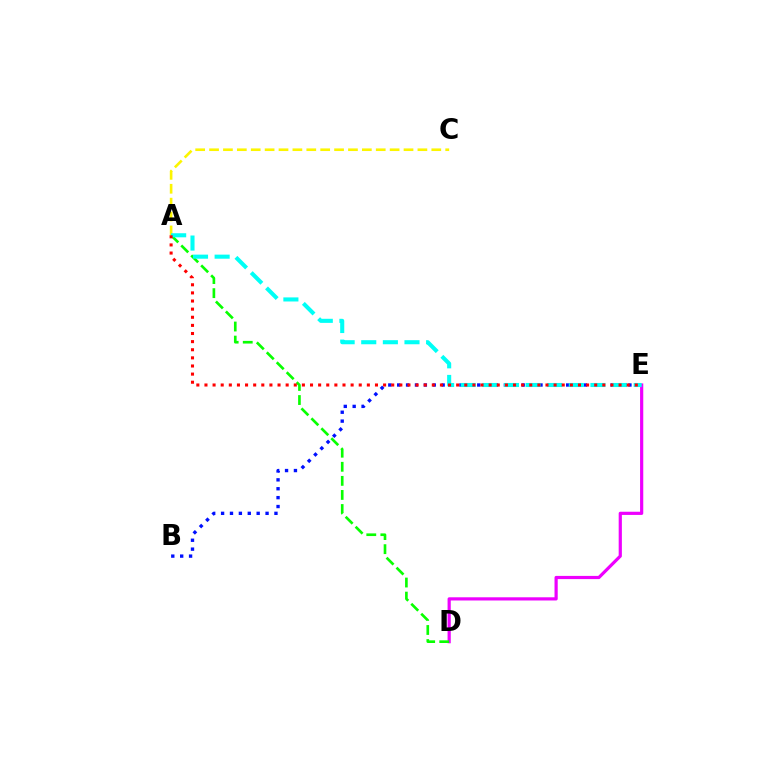{('D', 'E'): [{'color': '#ee00ff', 'line_style': 'solid', 'thickness': 2.3}], ('A', 'D'): [{'color': '#08ff00', 'line_style': 'dashed', 'thickness': 1.91}], ('B', 'E'): [{'color': '#0010ff', 'line_style': 'dotted', 'thickness': 2.42}], ('A', 'C'): [{'color': '#fcf500', 'line_style': 'dashed', 'thickness': 1.89}], ('A', 'E'): [{'color': '#00fff6', 'line_style': 'dashed', 'thickness': 2.94}, {'color': '#ff0000', 'line_style': 'dotted', 'thickness': 2.21}]}